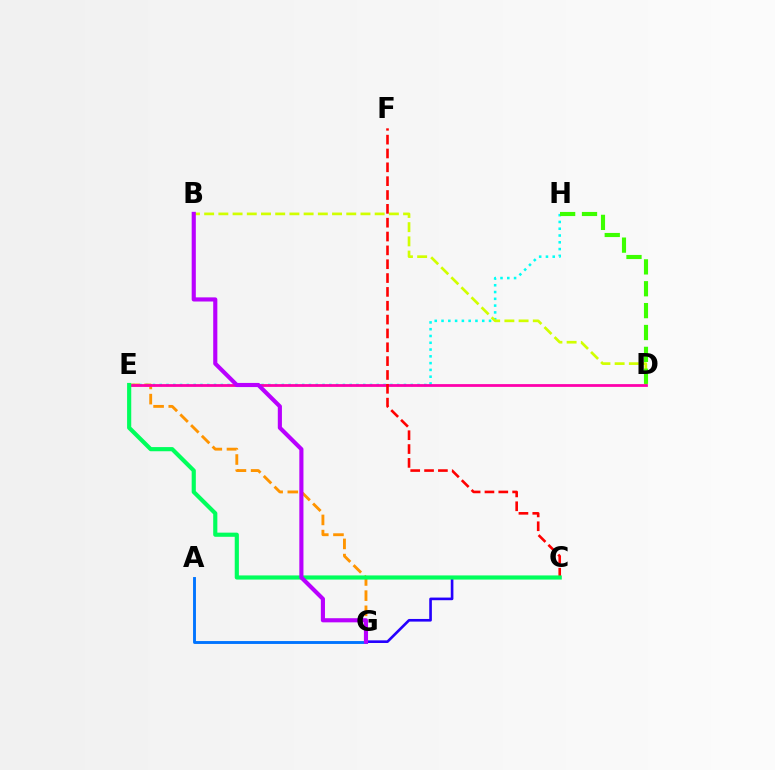{('E', 'H'): [{'color': '#00fff6', 'line_style': 'dotted', 'thickness': 1.84}], ('E', 'G'): [{'color': '#ff9400', 'line_style': 'dashed', 'thickness': 2.06}], ('B', 'D'): [{'color': '#d1ff00', 'line_style': 'dashed', 'thickness': 1.93}], ('D', 'E'): [{'color': '#ff00ac', 'line_style': 'solid', 'thickness': 2.0}], ('C', 'F'): [{'color': '#ff0000', 'line_style': 'dashed', 'thickness': 1.88}], ('C', 'G'): [{'color': '#2500ff', 'line_style': 'solid', 'thickness': 1.9}], ('A', 'G'): [{'color': '#0074ff', 'line_style': 'solid', 'thickness': 2.08}], ('D', 'H'): [{'color': '#3dff00', 'line_style': 'dashed', 'thickness': 2.97}], ('C', 'E'): [{'color': '#00ff5c', 'line_style': 'solid', 'thickness': 2.99}], ('B', 'G'): [{'color': '#b900ff', 'line_style': 'solid', 'thickness': 2.97}]}